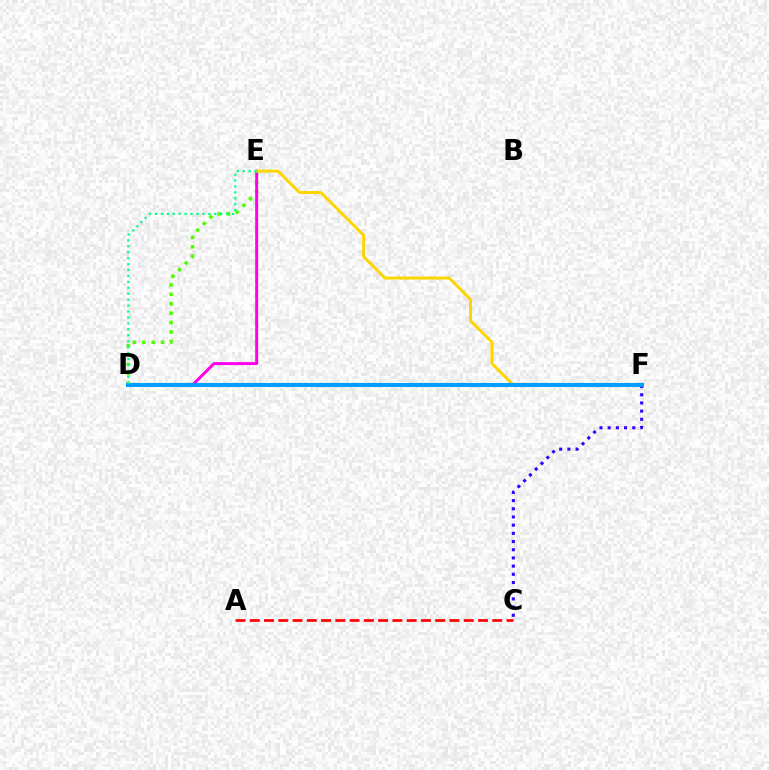{('A', 'C'): [{'color': '#ff0000', 'line_style': 'dashed', 'thickness': 1.94}], ('D', 'E'): [{'color': '#4fff00', 'line_style': 'dotted', 'thickness': 2.55}, {'color': '#ff00ed', 'line_style': 'solid', 'thickness': 2.14}, {'color': '#00ff86', 'line_style': 'dotted', 'thickness': 1.61}], ('C', 'F'): [{'color': '#3700ff', 'line_style': 'dotted', 'thickness': 2.23}], ('E', 'F'): [{'color': '#ffd500', 'line_style': 'solid', 'thickness': 2.11}], ('D', 'F'): [{'color': '#009eff', 'line_style': 'solid', 'thickness': 2.93}]}